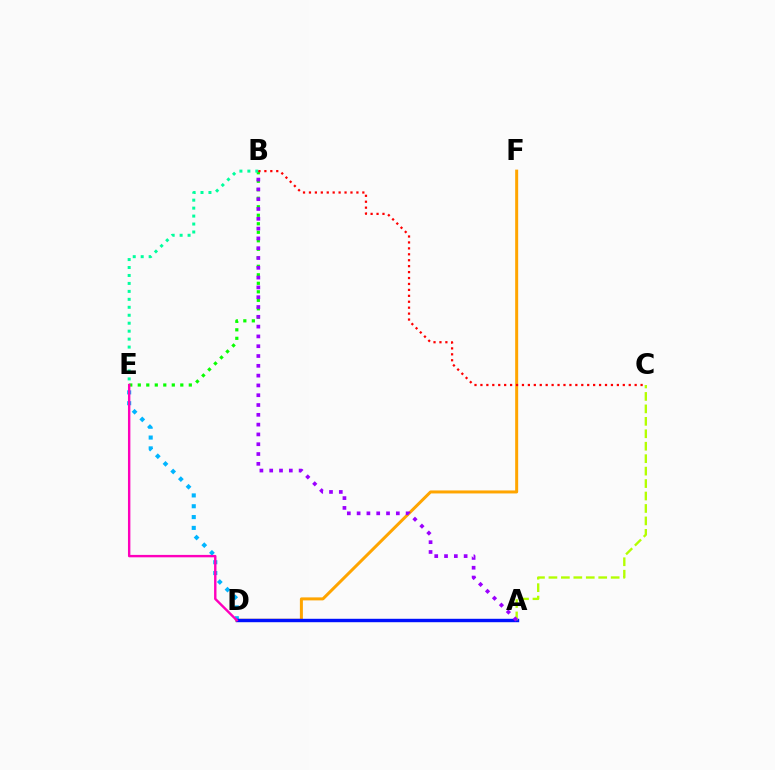{('B', 'E'): [{'color': '#08ff00', 'line_style': 'dotted', 'thickness': 2.31}, {'color': '#00ff9d', 'line_style': 'dotted', 'thickness': 2.16}], ('D', 'F'): [{'color': '#ffa500', 'line_style': 'solid', 'thickness': 2.16}], ('D', 'E'): [{'color': '#00b5ff', 'line_style': 'dotted', 'thickness': 2.94}, {'color': '#ff00bd', 'line_style': 'solid', 'thickness': 1.73}], ('A', 'D'): [{'color': '#0010ff', 'line_style': 'solid', 'thickness': 2.46}], ('A', 'C'): [{'color': '#b3ff00', 'line_style': 'dashed', 'thickness': 1.69}], ('A', 'B'): [{'color': '#9b00ff', 'line_style': 'dotted', 'thickness': 2.66}], ('B', 'C'): [{'color': '#ff0000', 'line_style': 'dotted', 'thickness': 1.61}]}